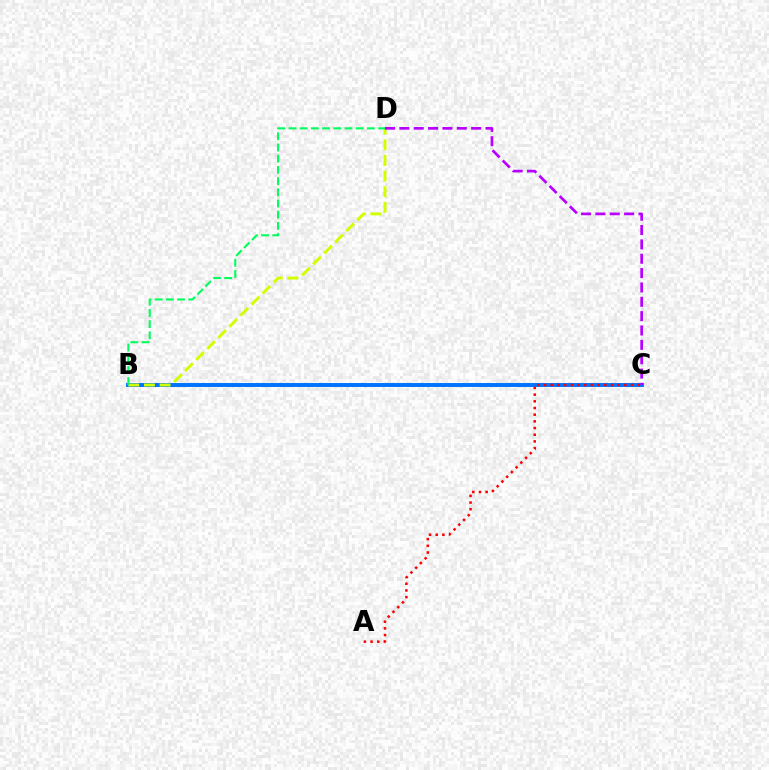{('B', 'C'): [{'color': '#0074ff', 'line_style': 'solid', 'thickness': 2.84}], ('B', 'D'): [{'color': '#d1ff00', 'line_style': 'dashed', 'thickness': 2.13}, {'color': '#00ff5c', 'line_style': 'dashed', 'thickness': 1.52}], ('A', 'C'): [{'color': '#ff0000', 'line_style': 'dotted', 'thickness': 1.82}], ('C', 'D'): [{'color': '#b900ff', 'line_style': 'dashed', 'thickness': 1.95}]}